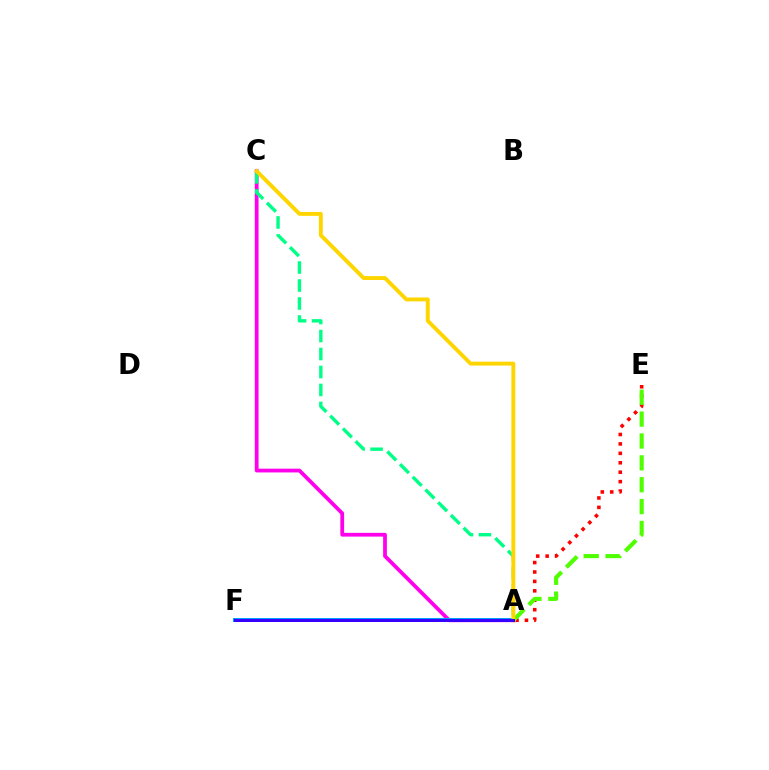{('A', 'C'): [{'color': '#ff00ed', 'line_style': 'solid', 'thickness': 2.71}, {'color': '#00ff86', 'line_style': 'dashed', 'thickness': 2.44}, {'color': '#ffd500', 'line_style': 'solid', 'thickness': 2.81}], ('A', 'E'): [{'color': '#ff0000', 'line_style': 'dotted', 'thickness': 2.56}, {'color': '#4fff00', 'line_style': 'dashed', 'thickness': 2.97}], ('A', 'F'): [{'color': '#009eff', 'line_style': 'solid', 'thickness': 2.88}, {'color': '#3700ff', 'line_style': 'solid', 'thickness': 2.15}]}